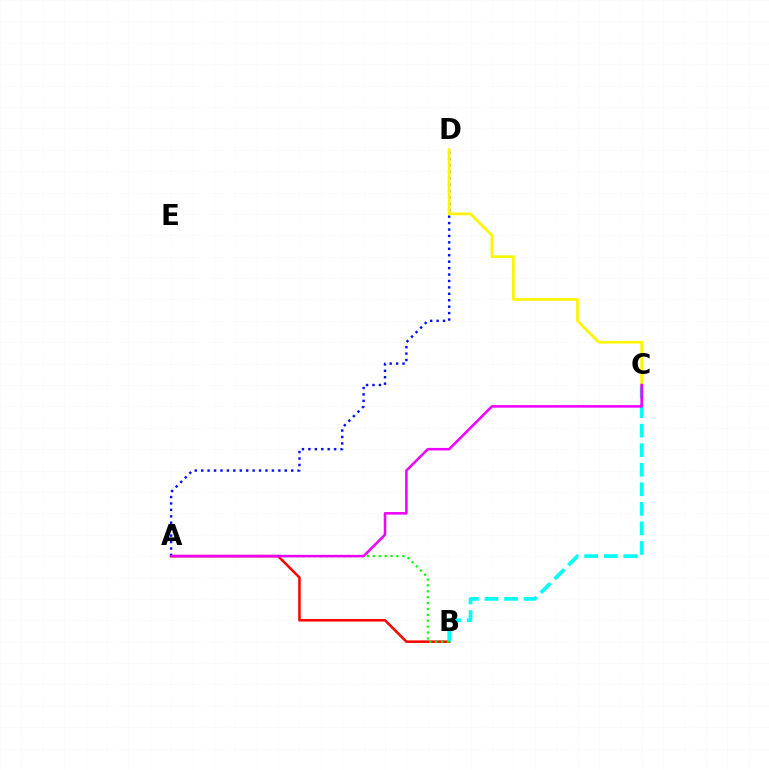{('A', 'B'): [{'color': '#ff0000', 'line_style': 'solid', 'thickness': 1.82}, {'color': '#08ff00', 'line_style': 'dotted', 'thickness': 1.6}], ('B', 'C'): [{'color': '#00fff6', 'line_style': 'dashed', 'thickness': 2.66}], ('A', 'D'): [{'color': '#0010ff', 'line_style': 'dotted', 'thickness': 1.75}], ('C', 'D'): [{'color': '#fcf500', 'line_style': 'solid', 'thickness': 1.95}], ('A', 'C'): [{'color': '#ee00ff', 'line_style': 'solid', 'thickness': 1.83}]}